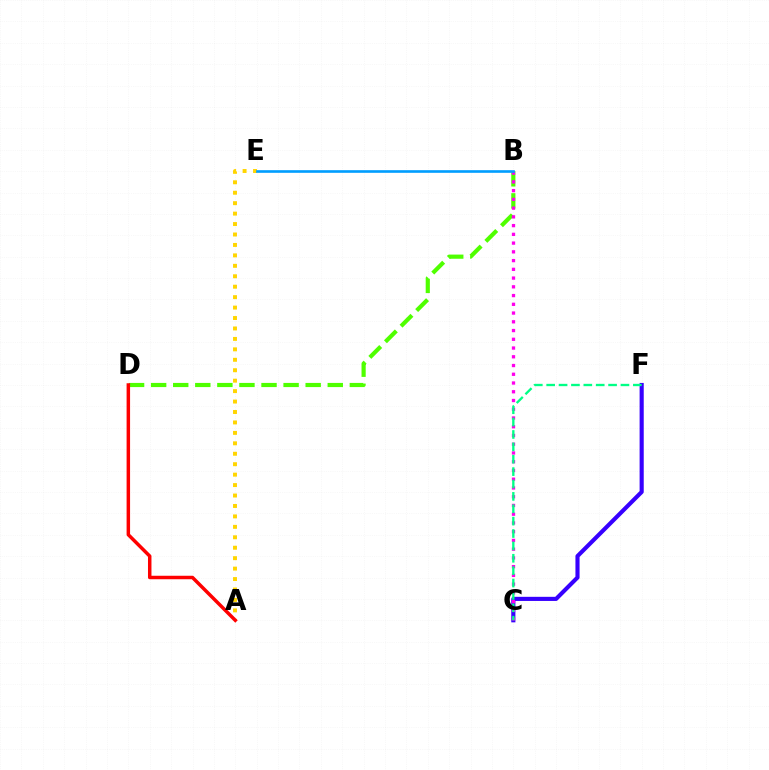{('A', 'E'): [{'color': '#ffd500', 'line_style': 'dotted', 'thickness': 2.84}], ('B', 'D'): [{'color': '#4fff00', 'line_style': 'dashed', 'thickness': 3.0}], ('C', 'F'): [{'color': '#3700ff', 'line_style': 'solid', 'thickness': 2.97}, {'color': '#00ff86', 'line_style': 'dashed', 'thickness': 1.68}], ('A', 'D'): [{'color': '#ff0000', 'line_style': 'solid', 'thickness': 2.51}], ('B', 'C'): [{'color': '#ff00ed', 'line_style': 'dotted', 'thickness': 2.38}], ('B', 'E'): [{'color': '#009eff', 'line_style': 'solid', 'thickness': 1.9}]}